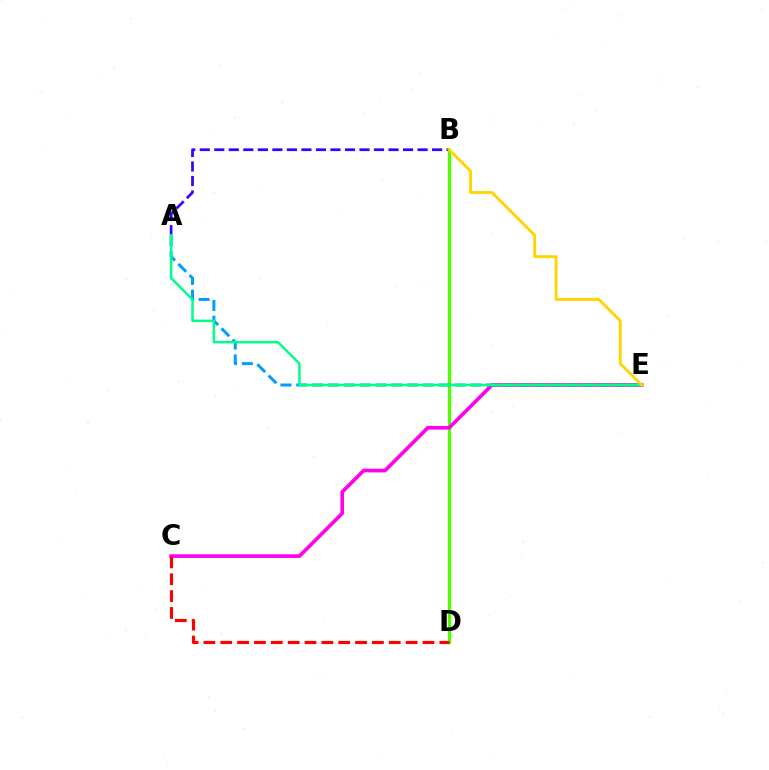{('B', 'D'): [{'color': '#4fff00', 'line_style': 'solid', 'thickness': 2.36}], ('C', 'E'): [{'color': '#ff00ed', 'line_style': 'solid', 'thickness': 2.62}], ('A', 'E'): [{'color': '#009eff', 'line_style': 'dashed', 'thickness': 2.15}, {'color': '#00ff86', 'line_style': 'solid', 'thickness': 1.8}], ('A', 'B'): [{'color': '#3700ff', 'line_style': 'dashed', 'thickness': 1.97}], ('C', 'D'): [{'color': '#ff0000', 'line_style': 'dashed', 'thickness': 2.29}], ('B', 'E'): [{'color': '#ffd500', 'line_style': 'solid', 'thickness': 2.08}]}